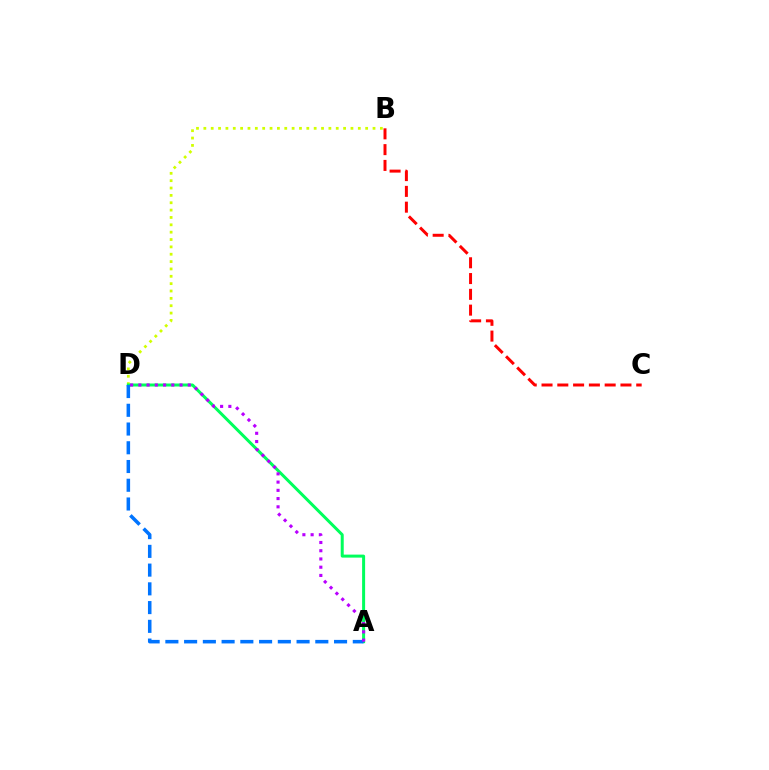{('B', 'D'): [{'color': '#d1ff00', 'line_style': 'dotted', 'thickness': 2.0}], ('B', 'C'): [{'color': '#ff0000', 'line_style': 'dashed', 'thickness': 2.14}], ('A', 'D'): [{'color': '#00ff5c', 'line_style': 'solid', 'thickness': 2.16}, {'color': '#0074ff', 'line_style': 'dashed', 'thickness': 2.55}, {'color': '#b900ff', 'line_style': 'dotted', 'thickness': 2.24}]}